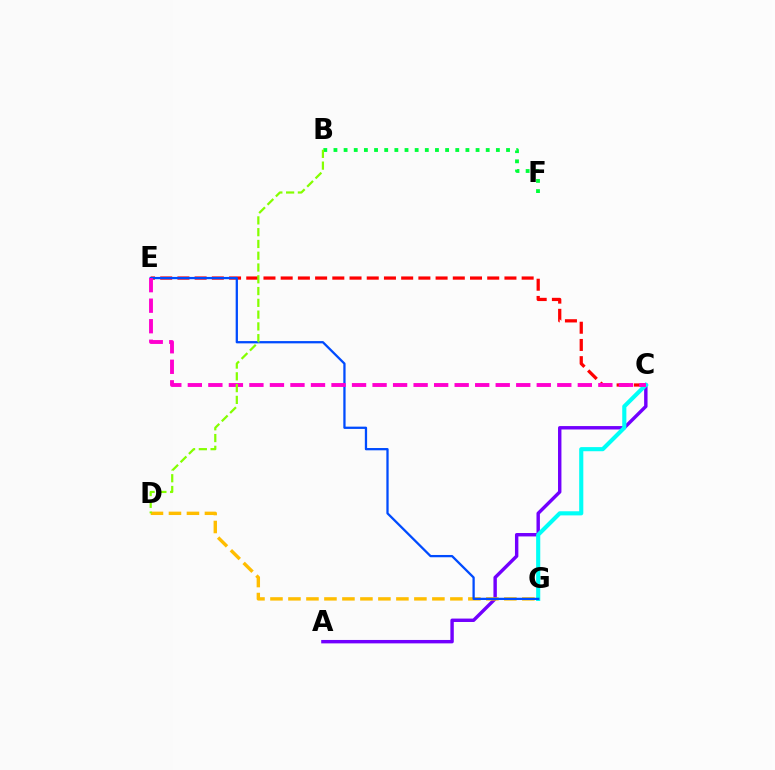{('A', 'C'): [{'color': '#7200ff', 'line_style': 'solid', 'thickness': 2.46}], ('C', 'E'): [{'color': '#ff0000', 'line_style': 'dashed', 'thickness': 2.34}, {'color': '#ff00cf', 'line_style': 'dashed', 'thickness': 2.79}], ('C', 'G'): [{'color': '#00fff6', 'line_style': 'solid', 'thickness': 2.97}], ('D', 'G'): [{'color': '#ffbd00', 'line_style': 'dashed', 'thickness': 2.44}], ('E', 'G'): [{'color': '#004bff', 'line_style': 'solid', 'thickness': 1.64}], ('B', 'F'): [{'color': '#00ff39', 'line_style': 'dotted', 'thickness': 2.76}], ('B', 'D'): [{'color': '#84ff00', 'line_style': 'dashed', 'thickness': 1.6}]}